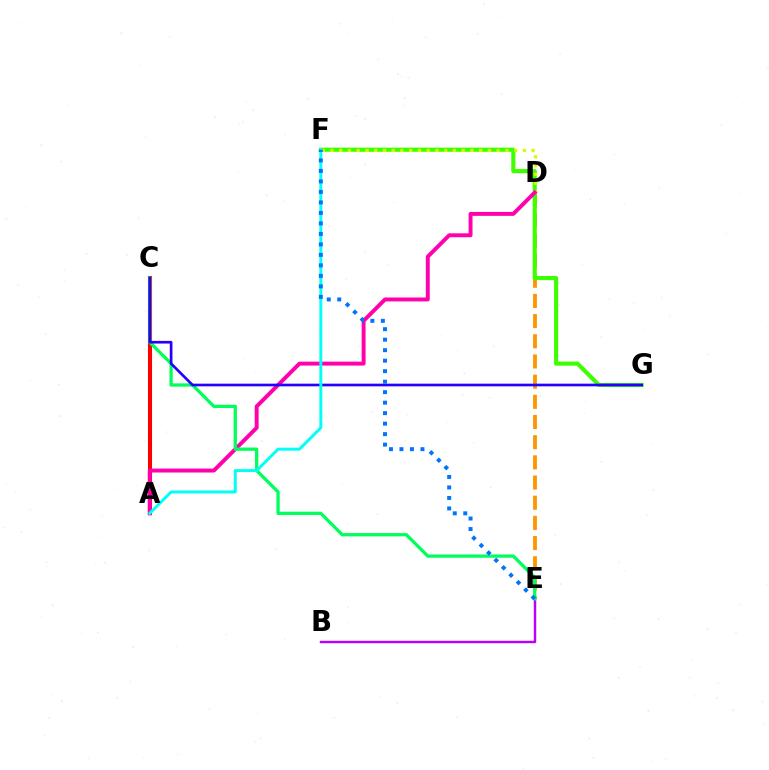{('D', 'E'): [{'color': '#ff9400', 'line_style': 'dashed', 'thickness': 2.74}], ('A', 'C'): [{'color': '#ff0000', 'line_style': 'solid', 'thickness': 2.94}], ('F', 'G'): [{'color': '#3dff00', 'line_style': 'solid', 'thickness': 2.96}], ('D', 'F'): [{'color': '#d1ff00', 'line_style': 'dotted', 'thickness': 2.38}], ('A', 'D'): [{'color': '#ff00ac', 'line_style': 'solid', 'thickness': 2.83}], ('B', 'E'): [{'color': '#b900ff', 'line_style': 'solid', 'thickness': 1.75}], ('C', 'E'): [{'color': '#00ff5c', 'line_style': 'solid', 'thickness': 2.36}], ('C', 'G'): [{'color': '#2500ff', 'line_style': 'solid', 'thickness': 1.93}], ('A', 'F'): [{'color': '#00fff6', 'line_style': 'solid', 'thickness': 2.12}], ('E', 'F'): [{'color': '#0074ff', 'line_style': 'dotted', 'thickness': 2.85}]}